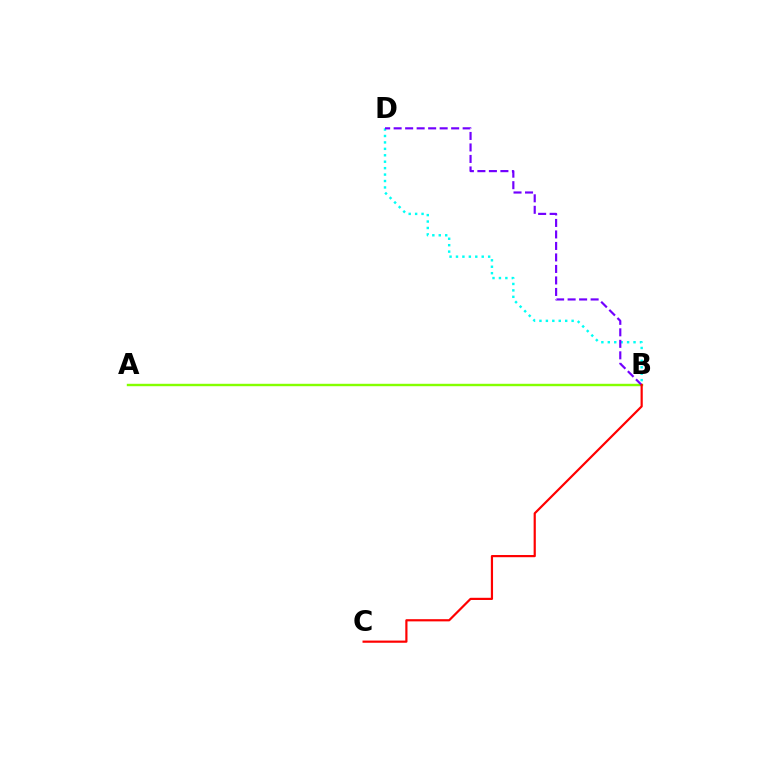{('B', 'D'): [{'color': '#00fff6', 'line_style': 'dotted', 'thickness': 1.75}, {'color': '#7200ff', 'line_style': 'dashed', 'thickness': 1.56}], ('A', 'B'): [{'color': '#84ff00', 'line_style': 'solid', 'thickness': 1.74}], ('B', 'C'): [{'color': '#ff0000', 'line_style': 'solid', 'thickness': 1.58}]}